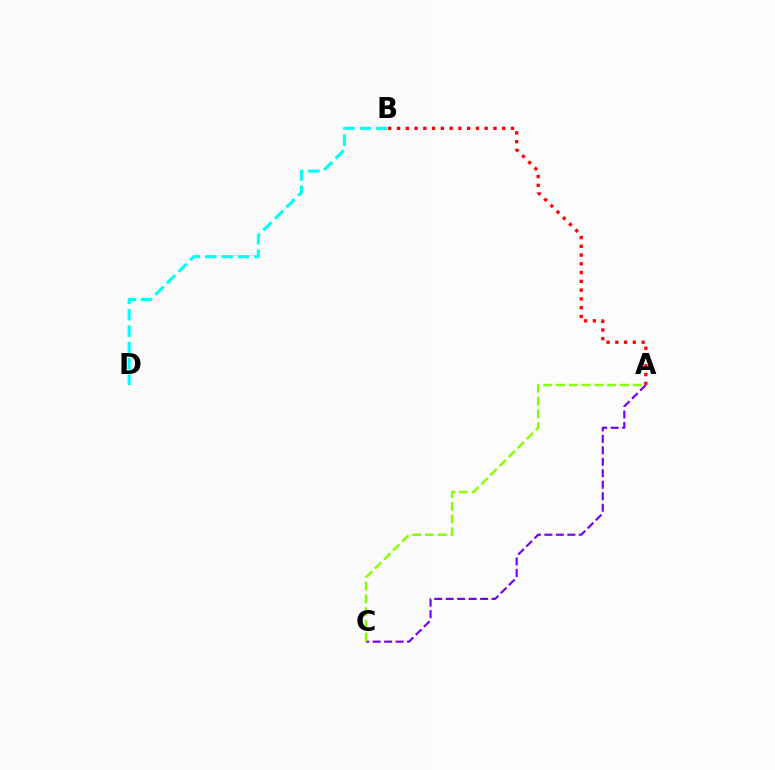{('B', 'D'): [{'color': '#00fff6', 'line_style': 'dashed', 'thickness': 2.22}], ('A', 'C'): [{'color': '#7200ff', 'line_style': 'dashed', 'thickness': 1.56}, {'color': '#84ff00', 'line_style': 'dashed', 'thickness': 1.74}], ('A', 'B'): [{'color': '#ff0000', 'line_style': 'dotted', 'thickness': 2.38}]}